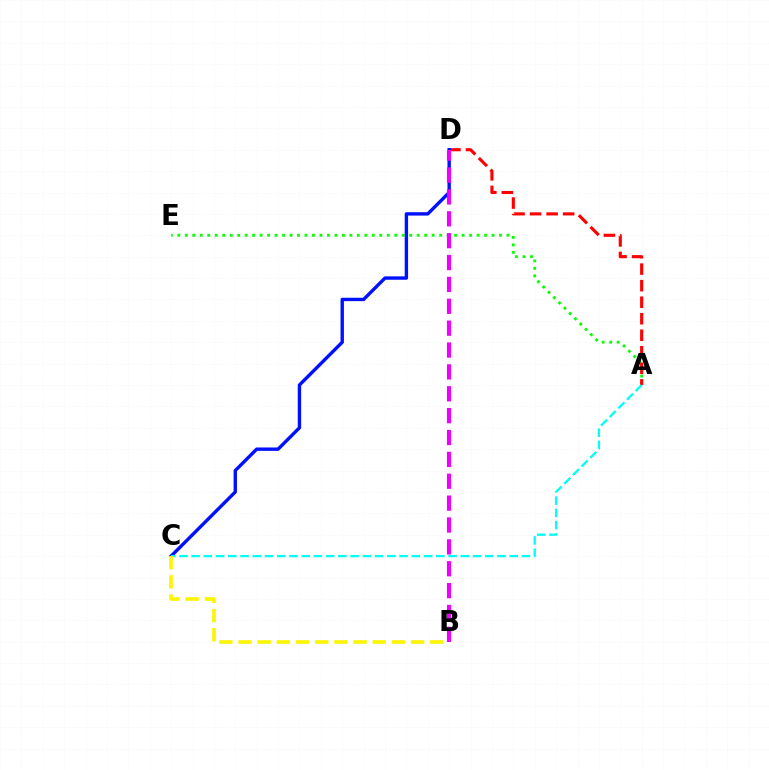{('A', 'E'): [{'color': '#08ff00', 'line_style': 'dotted', 'thickness': 2.03}], ('A', 'D'): [{'color': '#ff0000', 'line_style': 'dashed', 'thickness': 2.25}], ('C', 'D'): [{'color': '#0010ff', 'line_style': 'solid', 'thickness': 2.44}], ('B', 'D'): [{'color': '#ee00ff', 'line_style': 'dashed', 'thickness': 2.97}], ('A', 'C'): [{'color': '#00fff6', 'line_style': 'dashed', 'thickness': 1.66}], ('B', 'C'): [{'color': '#fcf500', 'line_style': 'dashed', 'thickness': 2.6}]}